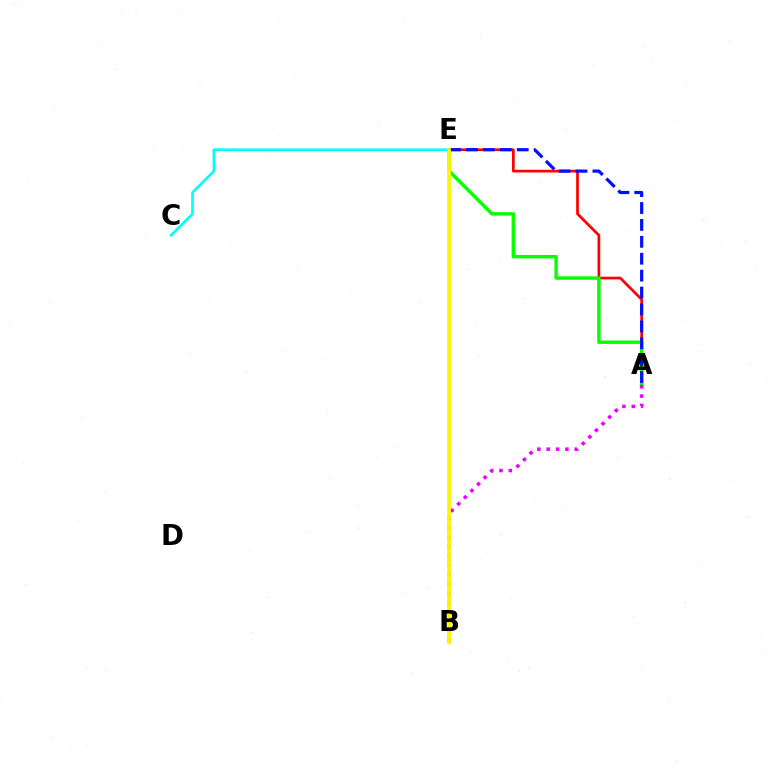{('C', 'E'): [{'color': '#00fff6', 'line_style': 'solid', 'thickness': 1.9}], ('A', 'E'): [{'color': '#ff0000', 'line_style': 'solid', 'thickness': 1.95}, {'color': '#08ff00', 'line_style': 'solid', 'thickness': 2.46}, {'color': '#0010ff', 'line_style': 'dashed', 'thickness': 2.3}], ('A', 'B'): [{'color': '#ee00ff', 'line_style': 'dotted', 'thickness': 2.54}], ('B', 'E'): [{'color': '#fcf500', 'line_style': 'solid', 'thickness': 2.68}]}